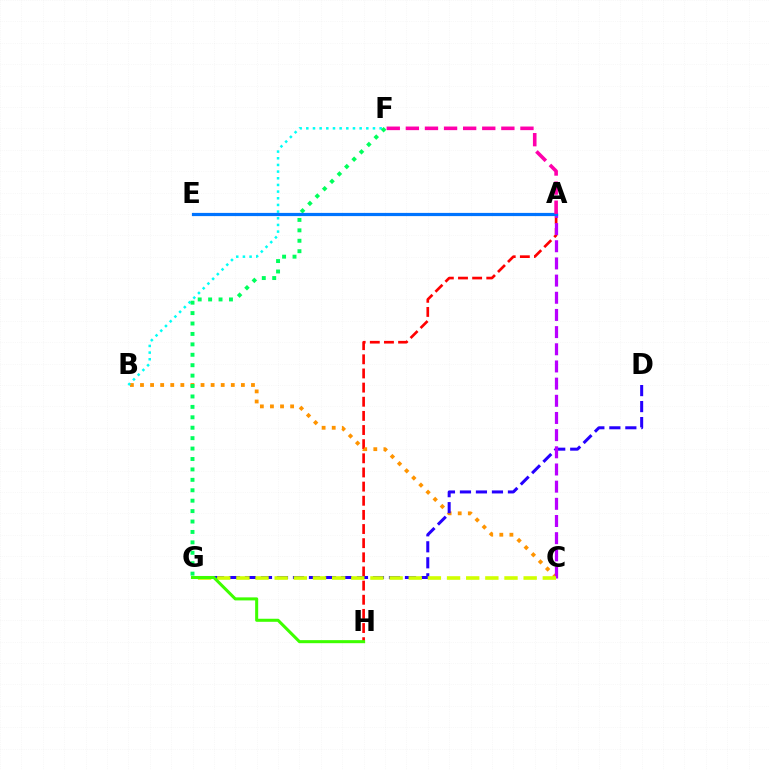{('A', 'H'): [{'color': '#ff0000', 'line_style': 'dashed', 'thickness': 1.92}], ('B', 'C'): [{'color': '#ff9400', 'line_style': 'dotted', 'thickness': 2.74}], ('B', 'F'): [{'color': '#00fff6', 'line_style': 'dotted', 'thickness': 1.81}], ('F', 'G'): [{'color': '#00ff5c', 'line_style': 'dotted', 'thickness': 2.83}], ('D', 'G'): [{'color': '#2500ff', 'line_style': 'dashed', 'thickness': 2.17}], ('A', 'C'): [{'color': '#b900ff', 'line_style': 'dashed', 'thickness': 2.33}], ('C', 'G'): [{'color': '#d1ff00', 'line_style': 'dashed', 'thickness': 2.6}], ('G', 'H'): [{'color': '#3dff00', 'line_style': 'solid', 'thickness': 2.19}], ('A', 'E'): [{'color': '#0074ff', 'line_style': 'solid', 'thickness': 2.3}], ('A', 'F'): [{'color': '#ff00ac', 'line_style': 'dashed', 'thickness': 2.59}]}